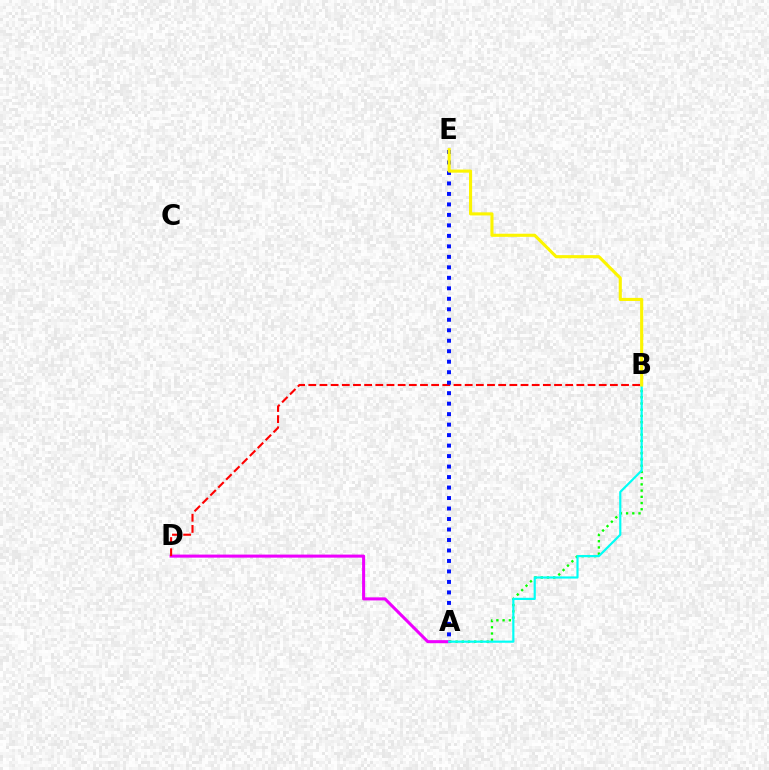{('A', 'D'): [{'color': '#ee00ff', 'line_style': 'solid', 'thickness': 2.19}], ('A', 'B'): [{'color': '#08ff00', 'line_style': 'dotted', 'thickness': 1.69}, {'color': '#00fff6', 'line_style': 'solid', 'thickness': 1.57}], ('B', 'D'): [{'color': '#ff0000', 'line_style': 'dashed', 'thickness': 1.52}], ('A', 'E'): [{'color': '#0010ff', 'line_style': 'dotted', 'thickness': 2.85}], ('B', 'E'): [{'color': '#fcf500', 'line_style': 'solid', 'thickness': 2.24}]}